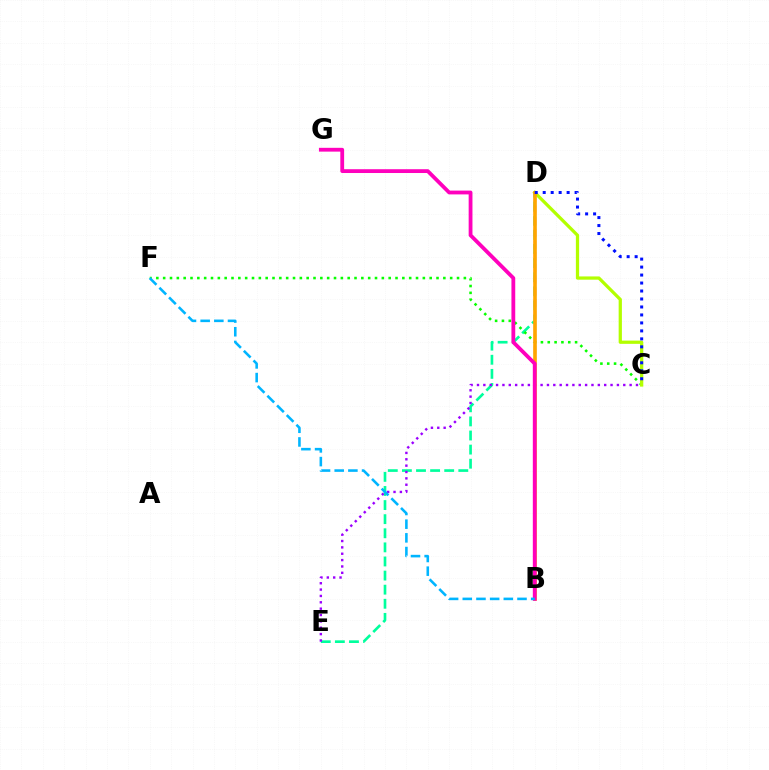{('D', 'E'): [{'color': '#00ff9d', 'line_style': 'dashed', 'thickness': 1.92}], ('C', 'F'): [{'color': '#08ff00', 'line_style': 'dotted', 'thickness': 1.86}], ('C', 'D'): [{'color': '#b3ff00', 'line_style': 'solid', 'thickness': 2.34}, {'color': '#0010ff', 'line_style': 'dotted', 'thickness': 2.17}], ('C', 'E'): [{'color': '#9b00ff', 'line_style': 'dotted', 'thickness': 1.73}], ('B', 'D'): [{'color': '#ff0000', 'line_style': 'dashed', 'thickness': 1.59}, {'color': '#ffa500', 'line_style': 'solid', 'thickness': 2.6}], ('B', 'G'): [{'color': '#ff00bd', 'line_style': 'solid', 'thickness': 2.74}], ('B', 'F'): [{'color': '#00b5ff', 'line_style': 'dashed', 'thickness': 1.86}]}